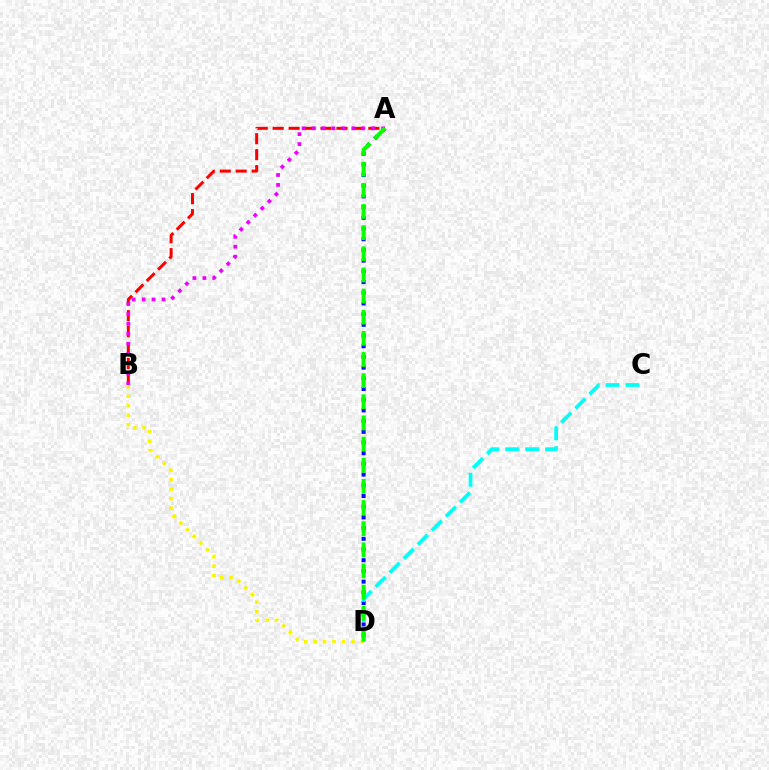{('B', 'D'): [{'color': '#fcf500', 'line_style': 'dotted', 'thickness': 2.57}], ('A', 'B'): [{'color': '#ff0000', 'line_style': 'dashed', 'thickness': 2.17}, {'color': '#ee00ff', 'line_style': 'dotted', 'thickness': 2.7}], ('A', 'D'): [{'color': '#0010ff', 'line_style': 'dotted', 'thickness': 2.91}, {'color': '#08ff00', 'line_style': 'dashed', 'thickness': 2.87}], ('C', 'D'): [{'color': '#00fff6', 'line_style': 'dashed', 'thickness': 2.71}]}